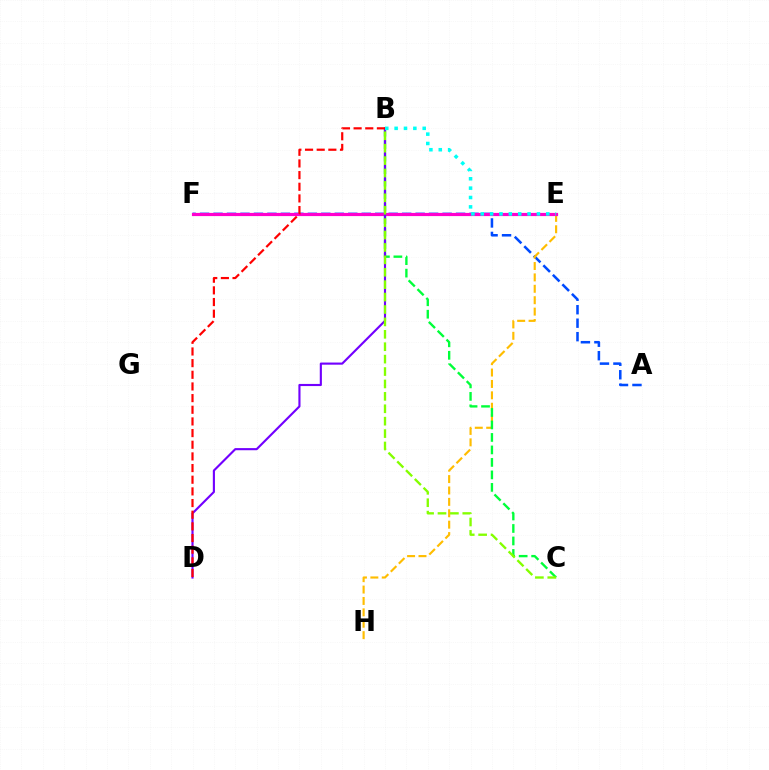{('A', 'F'): [{'color': '#004bff', 'line_style': 'dashed', 'thickness': 1.83}], ('E', 'H'): [{'color': '#ffbd00', 'line_style': 'dashed', 'thickness': 1.55}], ('E', 'F'): [{'color': '#ff00cf', 'line_style': 'solid', 'thickness': 2.28}], ('B', 'C'): [{'color': '#00ff39', 'line_style': 'dashed', 'thickness': 1.7}, {'color': '#84ff00', 'line_style': 'dashed', 'thickness': 1.69}], ('B', 'D'): [{'color': '#7200ff', 'line_style': 'solid', 'thickness': 1.53}, {'color': '#ff0000', 'line_style': 'dashed', 'thickness': 1.58}], ('B', 'E'): [{'color': '#00fff6', 'line_style': 'dotted', 'thickness': 2.54}]}